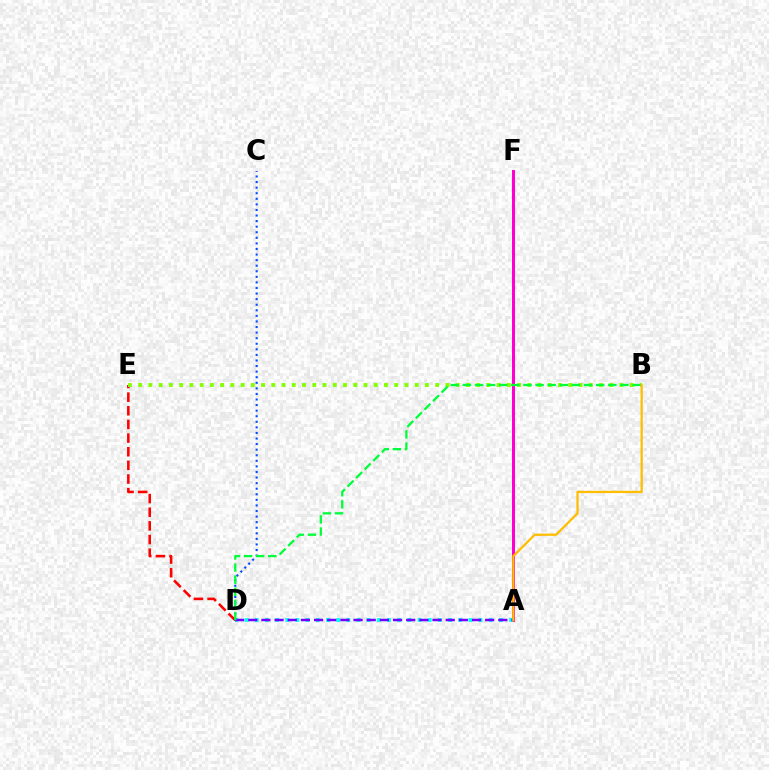{('A', 'F'): [{'color': '#ff00cf', 'line_style': 'solid', 'thickness': 2.16}], ('D', 'E'): [{'color': '#ff0000', 'line_style': 'dashed', 'thickness': 1.85}], ('A', 'D'): [{'color': '#00fff6', 'line_style': 'dotted', 'thickness': 2.76}, {'color': '#7200ff', 'line_style': 'dashed', 'thickness': 1.79}], ('B', 'E'): [{'color': '#84ff00', 'line_style': 'dotted', 'thickness': 2.78}], ('C', 'D'): [{'color': '#004bff', 'line_style': 'dotted', 'thickness': 1.51}], ('B', 'D'): [{'color': '#00ff39', 'line_style': 'dashed', 'thickness': 1.65}], ('A', 'B'): [{'color': '#ffbd00', 'line_style': 'solid', 'thickness': 1.62}]}